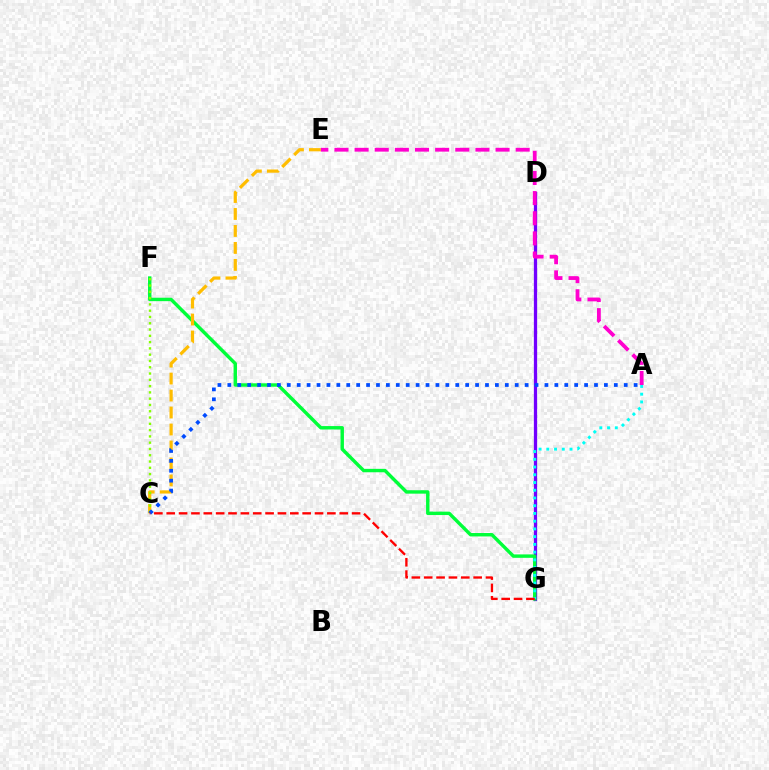{('D', 'G'): [{'color': '#7200ff', 'line_style': 'solid', 'thickness': 2.35}], ('F', 'G'): [{'color': '#00ff39', 'line_style': 'solid', 'thickness': 2.46}], ('C', 'E'): [{'color': '#ffbd00', 'line_style': 'dashed', 'thickness': 2.31}], ('A', 'G'): [{'color': '#00fff6', 'line_style': 'dotted', 'thickness': 2.1}], ('C', 'F'): [{'color': '#84ff00', 'line_style': 'dotted', 'thickness': 1.71}], ('A', 'C'): [{'color': '#004bff', 'line_style': 'dotted', 'thickness': 2.69}], ('A', 'E'): [{'color': '#ff00cf', 'line_style': 'dashed', 'thickness': 2.74}], ('C', 'G'): [{'color': '#ff0000', 'line_style': 'dashed', 'thickness': 1.68}]}